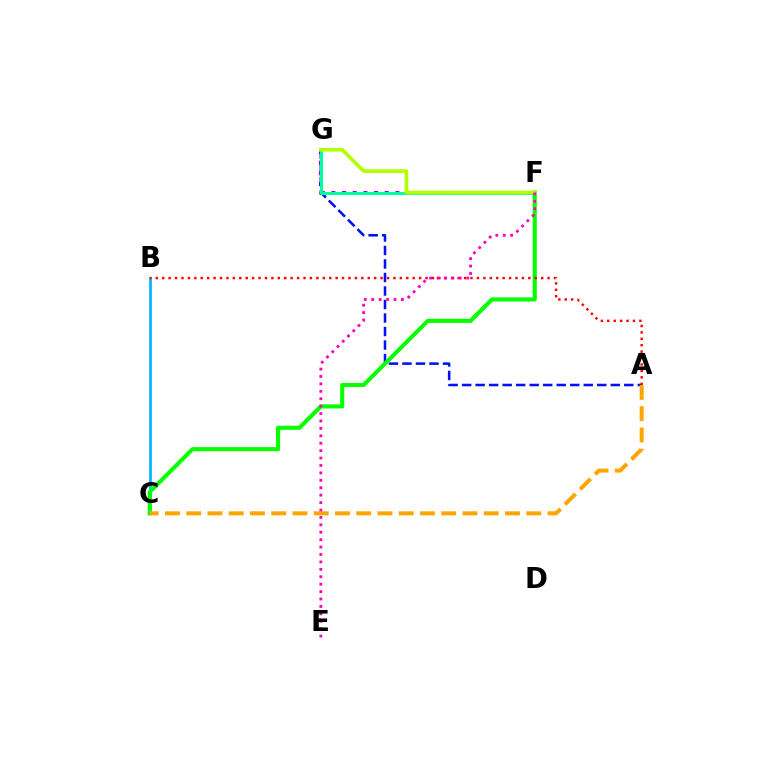{('B', 'C'): [{'color': '#00b5ff', 'line_style': 'solid', 'thickness': 1.93}], ('F', 'G'): [{'color': '#9b00ff', 'line_style': 'dotted', 'thickness': 2.9}, {'color': '#00ff9d', 'line_style': 'solid', 'thickness': 2.17}, {'color': '#b3ff00', 'line_style': 'solid', 'thickness': 2.64}], ('A', 'G'): [{'color': '#0010ff', 'line_style': 'dashed', 'thickness': 1.84}], ('C', 'F'): [{'color': '#08ff00', 'line_style': 'solid', 'thickness': 2.95}], ('A', 'B'): [{'color': '#ff0000', 'line_style': 'dotted', 'thickness': 1.75}], ('A', 'C'): [{'color': '#ffa500', 'line_style': 'dashed', 'thickness': 2.89}], ('E', 'F'): [{'color': '#ff00bd', 'line_style': 'dotted', 'thickness': 2.02}]}